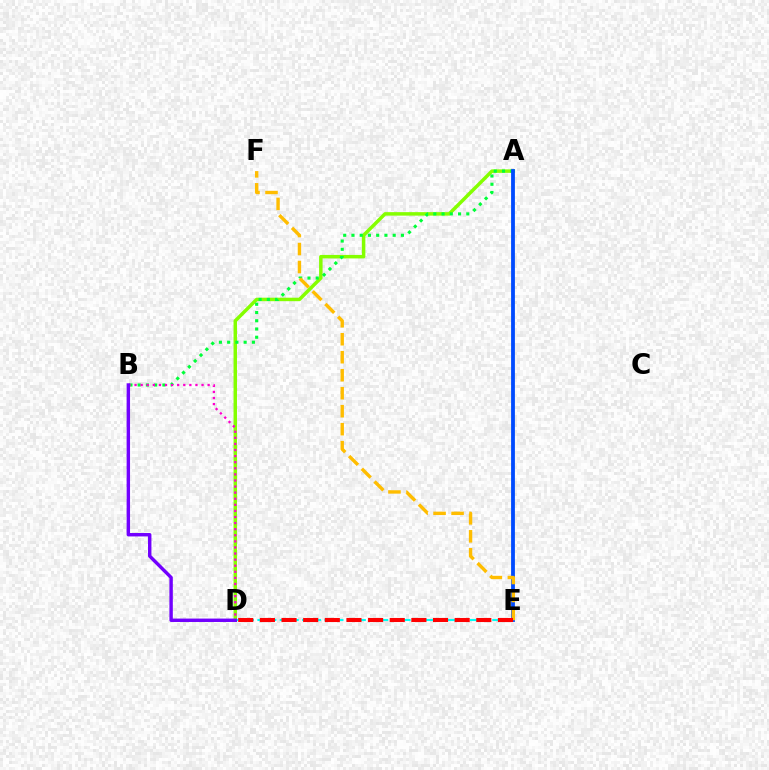{('A', 'D'): [{'color': '#84ff00', 'line_style': 'solid', 'thickness': 2.51}], ('A', 'B'): [{'color': '#00ff39', 'line_style': 'dotted', 'thickness': 2.24}], ('B', 'D'): [{'color': '#ff00cf', 'line_style': 'dotted', 'thickness': 1.65}, {'color': '#7200ff', 'line_style': 'solid', 'thickness': 2.46}], ('A', 'E'): [{'color': '#004bff', 'line_style': 'solid', 'thickness': 2.74}], ('D', 'E'): [{'color': '#00fff6', 'line_style': 'dashed', 'thickness': 1.52}, {'color': '#ff0000', 'line_style': 'dashed', 'thickness': 2.94}], ('E', 'F'): [{'color': '#ffbd00', 'line_style': 'dashed', 'thickness': 2.44}]}